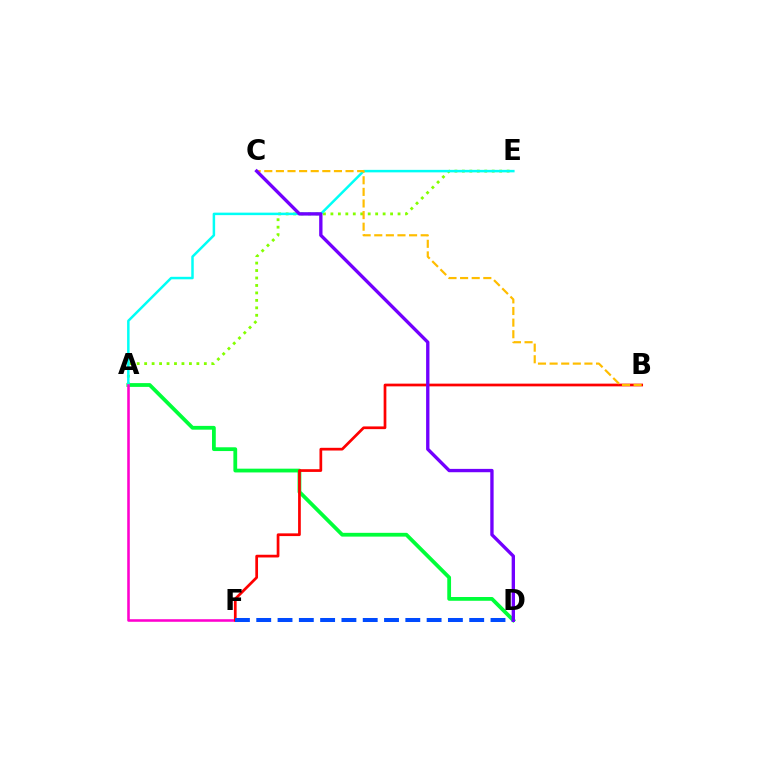{('A', 'E'): [{'color': '#84ff00', 'line_style': 'dotted', 'thickness': 2.03}, {'color': '#00fff6', 'line_style': 'solid', 'thickness': 1.8}], ('A', 'D'): [{'color': '#00ff39', 'line_style': 'solid', 'thickness': 2.72}], ('A', 'F'): [{'color': '#ff00cf', 'line_style': 'solid', 'thickness': 1.85}], ('B', 'F'): [{'color': '#ff0000', 'line_style': 'solid', 'thickness': 1.96}], ('B', 'C'): [{'color': '#ffbd00', 'line_style': 'dashed', 'thickness': 1.58}], ('D', 'F'): [{'color': '#004bff', 'line_style': 'dashed', 'thickness': 2.89}], ('C', 'D'): [{'color': '#7200ff', 'line_style': 'solid', 'thickness': 2.41}]}